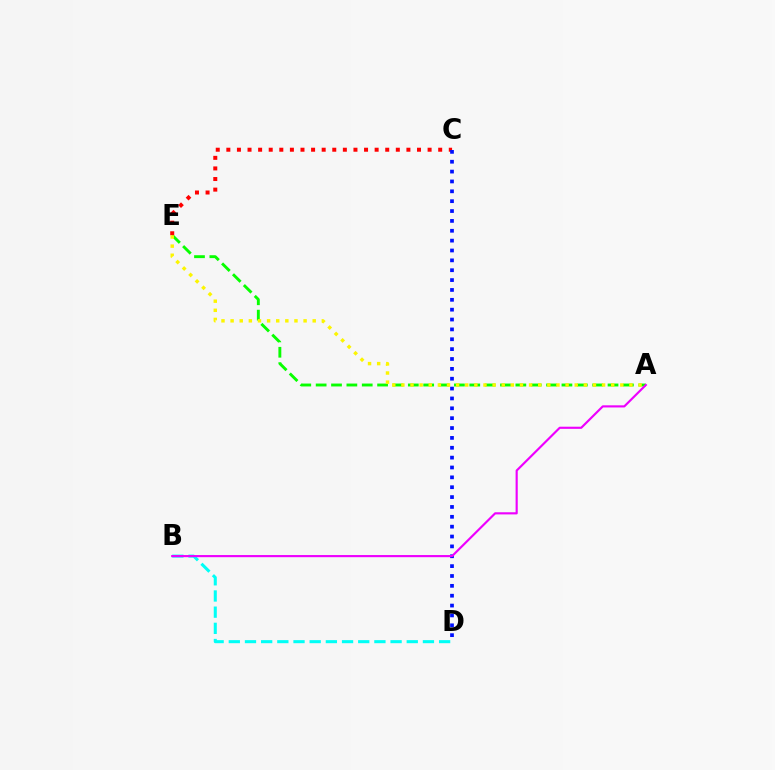{('B', 'D'): [{'color': '#00fff6', 'line_style': 'dashed', 'thickness': 2.2}], ('A', 'E'): [{'color': '#08ff00', 'line_style': 'dashed', 'thickness': 2.09}, {'color': '#fcf500', 'line_style': 'dotted', 'thickness': 2.48}], ('C', 'E'): [{'color': '#ff0000', 'line_style': 'dotted', 'thickness': 2.88}], ('C', 'D'): [{'color': '#0010ff', 'line_style': 'dotted', 'thickness': 2.68}], ('A', 'B'): [{'color': '#ee00ff', 'line_style': 'solid', 'thickness': 1.55}]}